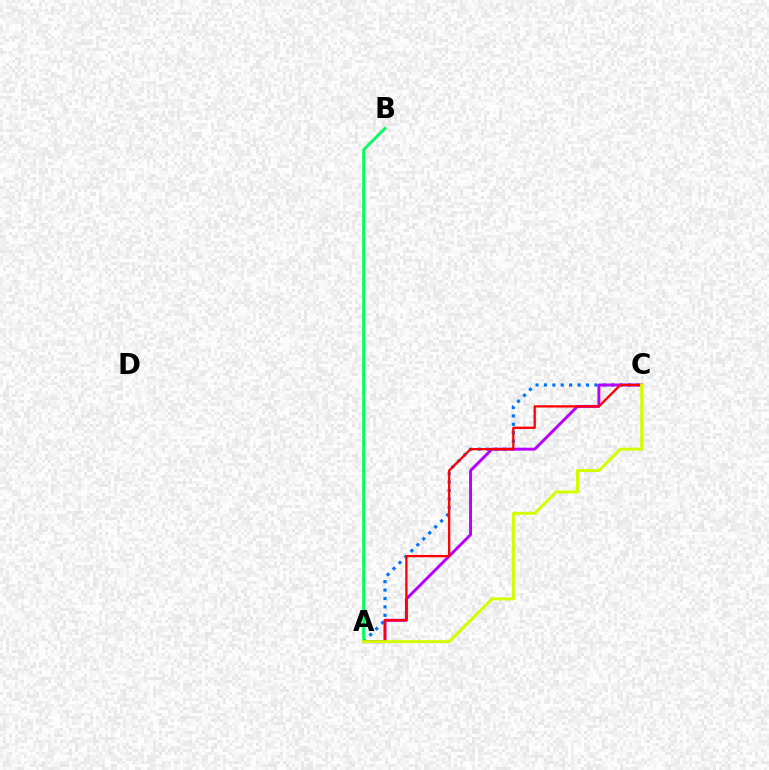{('A', 'C'): [{'color': '#0074ff', 'line_style': 'dotted', 'thickness': 2.29}, {'color': '#b900ff', 'line_style': 'solid', 'thickness': 2.11}, {'color': '#ff0000', 'line_style': 'solid', 'thickness': 1.64}, {'color': '#d1ff00', 'line_style': 'solid', 'thickness': 2.14}], ('A', 'B'): [{'color': '#00ff5c', 'line_style': 'solid', 'thickness': 2.02}]}